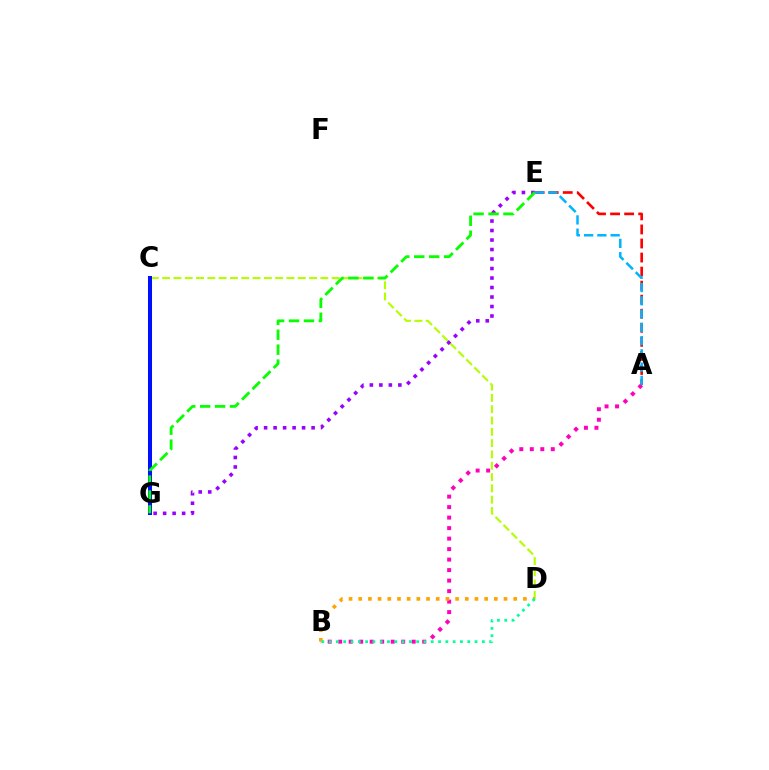{('A', 'B'): [{'color': '#ff00bd', 'line_style': 'dotted', 'thickness': 2.85}], ('C', 'D'): [{'color': '#b3ff00', 'line_style': 'dashed', 'thickness': 1.54}], ('B', 'D'): [{'color': '#ffa500', 'line_style': 'dotted', 'thickness': 2.63}, {'color': '#00ff9d', 'line_style': 'dotted', 'thickness': 1.98}], ('E', 'G'): [{'color': '#9b00ff', 'line_style': 'dotted', 'thickness': 2.58}, {'color': '#08ff00', 'line_style': 'dashed', 'thickness': 2.03}], ('C', 'G'): [{'color': '#0010ff', 'line_style': 'solid', 'thickness': 2.9}], ('A', 'E'): [{'color': '#ff0000', 'line_style': 'dashed', 'thickness': 1.91}, {'color': '#00b5ff', 'line_style': 'dashed', 'thickness': 1.8}]}